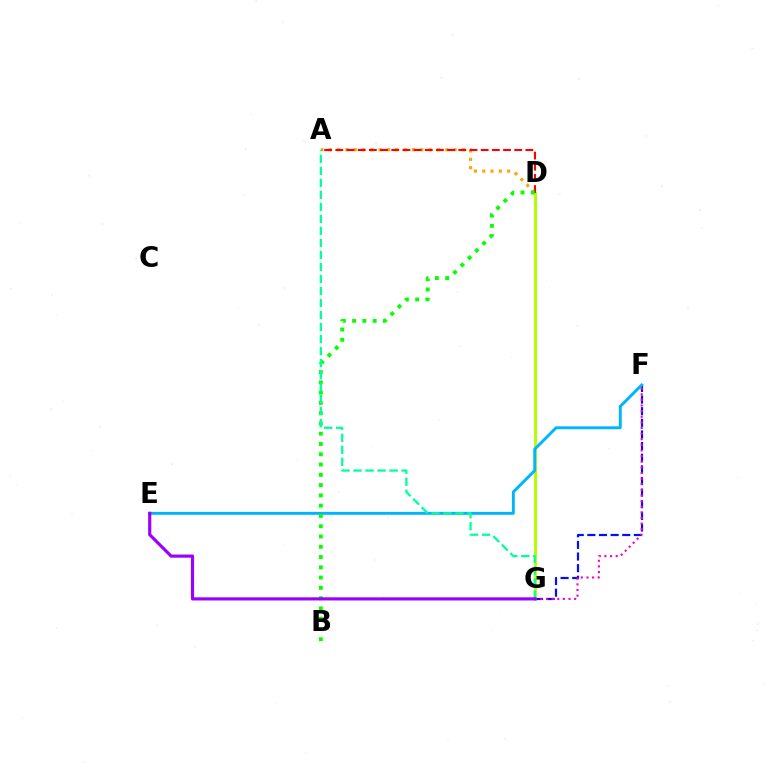{('A', 'D'): [{'color': '#ffa500', 'line_style': 'dotted', 'thickness': 2.26}, {'color': '#ff0000', 'line_style': 'dashed', 'thickness': 1.52}], ('D', 'G'): [{'color': '#b3ff00', 'line_style': 'solid', 'thickness': 2.12}], ('F', 'G'): [{'color': '#0010ff', 'line_style': 'dashed', 'thickness': 1.58}, {'color': '#ff00bd', 'line_style': 'dotted', 'thickness': 1.53}], ('E', 'F'): [{'color': '#00b5ff', 'line_style': 'solid', 'thickness': 2.11}], ('B', 'D'): [{'color': '#08ff00', 'line_style': 'dotted', 'thickness': 2.79}], ('A', 'G'): [{'color': '#00ff9d', 'line_style': 'dashed', 'thickness': 1.63}], ('E', 'G'): [{'color': '#9b00ff', 'line_style': 'solid', 'thickness': 2.27}]}